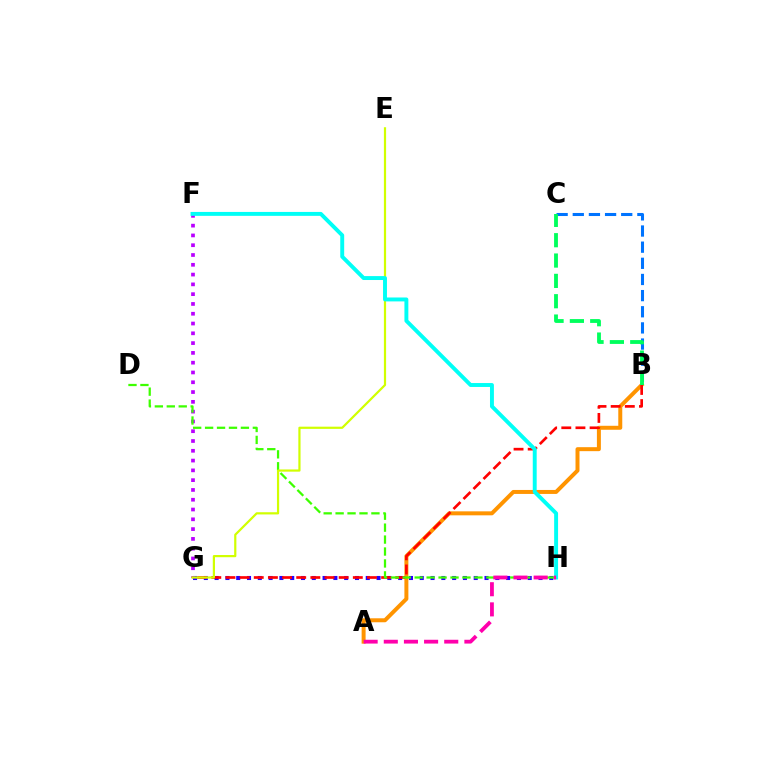{('G', 'H'): [{'color': '#2500ff', 'line_style': 'dotted', 'thickness': 2.93}], ('F', 'G'): [{'color': '#b900ff', 'line_style': 'dotted', 'thickness': 2.66}], ('A', 'B'): [{'color': '#ff9400', 'line_style': 'solid', 'thickness': 2.86}], ('B', 'G'): [{'color': '#ff0000', 'line_style': 'dashed', 'thickness': 1.92}], ('B', 'C'): [{'color': '#0074ff', 'line_style': 'dashed', 'thickness': 2.19}, {'color': '#00ff5c', 'line_style': 'dashed', 'thickness': 2.76}], ('D', 'H'): [{'color': '#3dff00', 'line_style': 'dashed', 'thickness': 1.62}], ('E', 'G'): [{'color': '#d1ff00', 'line_style': 'solid', 'thickness': 1.59}], ('F', 'H'): [{'color': '#00fff6', 'line_style': 'solid', 'thickness': 2.82}], ('A', 'H'): [{'color': '#ff00ac', 'line_style': 'dashed', 'thickness': 2.74}]}